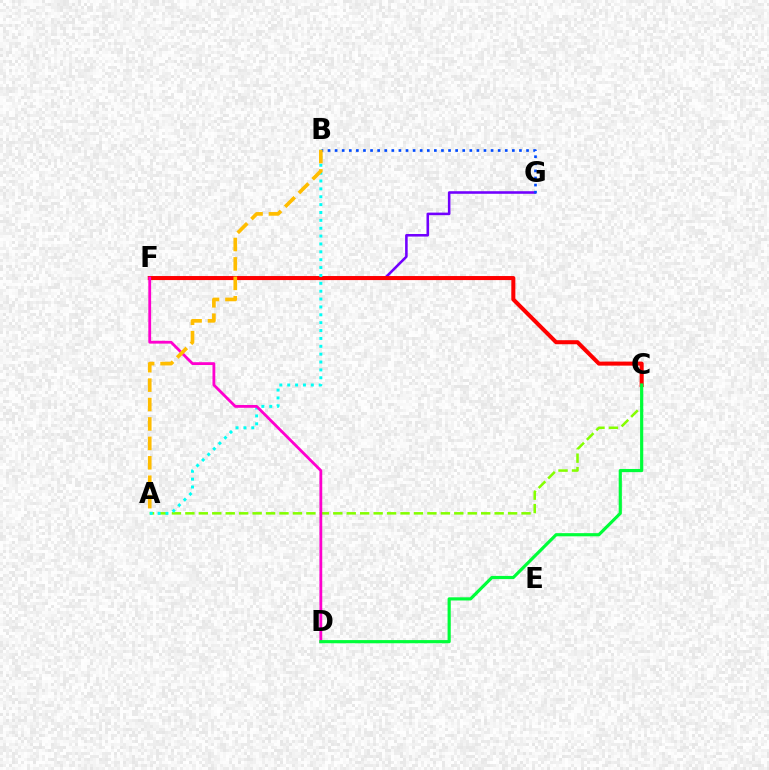{('F', 'G'): [{'color': '#7200ff', 'line_style': 'solid', 'thickness': 1.85}], ('A', 'C'): [{'color': '#84ff00', 'line_style': 'dashed', 'thickness': 1.83}], ('C', 'F'): [{'color': '#ff0000', 'line_style': 'solid', 'thickness': 2.91}], ('A', 'B'): [{'color': '#00fff6', 'line_style': 'dotted', 'thickness': 2.14}, {'color': '#ffbd00', 'line_style': 'dashed', 'thickness': 2.64}], ('D', 'F'): [{'color': '#ff00cf', 'line_style': 'solid', 'thickness': 2.02}], ('C', 'D'): [{'color': '#00ff39', 'line_style': 'solid', 'thickness': 2.28}], ('B', 'G'): [{'color': '#004bff', 'line_style': 'dotted', 'thickness': 1.93}]}